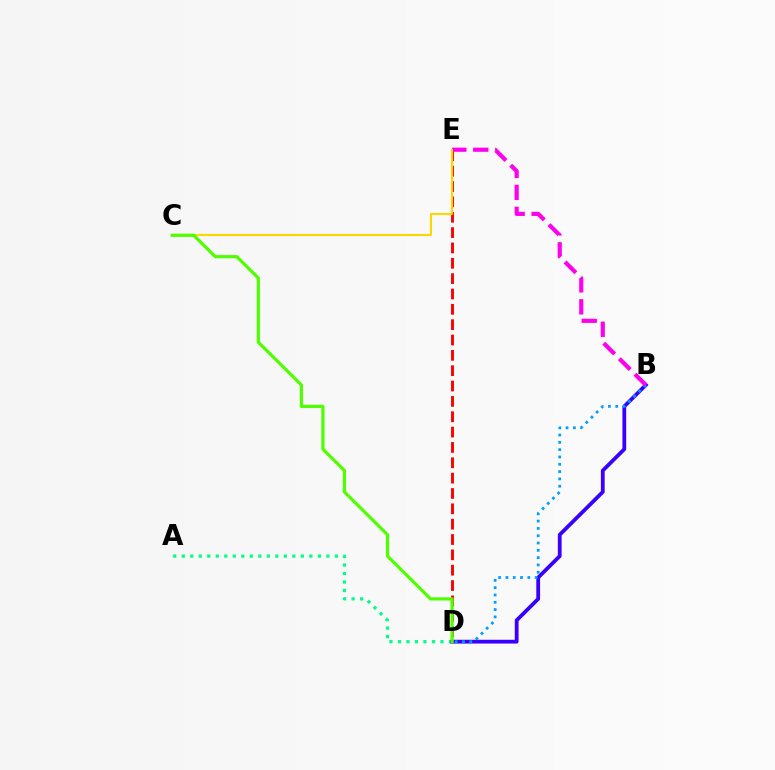{('A', 'D'): [{'color': '#00ff86', 'line_style': 'dotted', 'thickness': 2.31}], ('B', 'D'): [{'color': '#3700ff', 'line_style': 'solid', 'thickness': 2.72}, {'color': '#009eff', 'line_style': 'dotted', 'thickness': 1.99}], ('D', 'E'): [{'color': '#ff0000', 'line_style': 'dashed', 'thickness': 2.08}], ('B', 'E'): [{'color': '#ff00ed', 'line_style': 'dashed', 'thickness': 2.99}], ('C', 'E'): [{'color': '#ffd500', 'line_style': 'solid', 'thickness': 1.5}], ('C', 'D'): [{'color': '#4fff00', 'line_style': 'solid', 'thickness': 2.3}]}